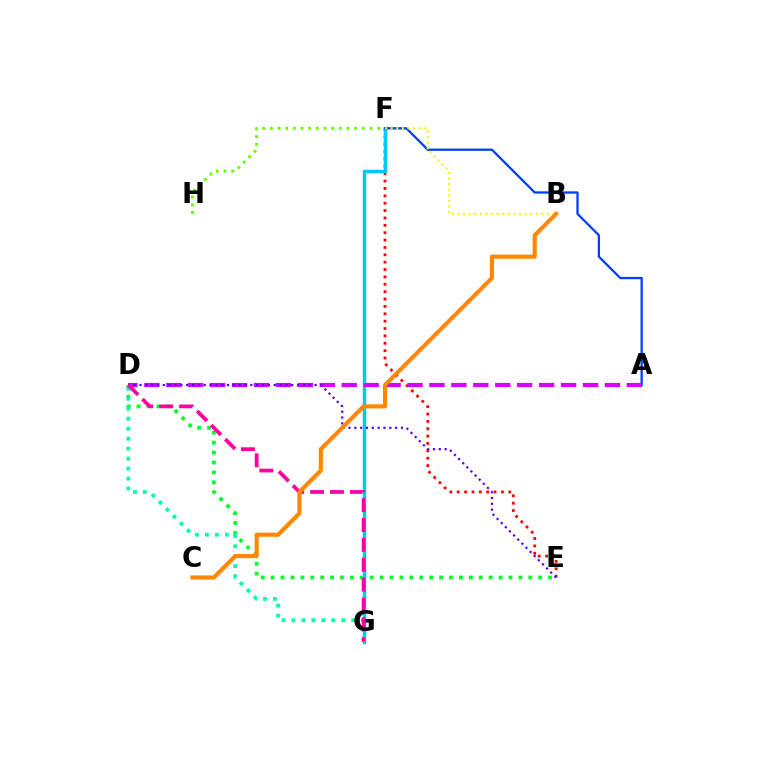{('D', 'E'): [{'color': '#00ff27', 'line_style': 'dotted', 'thickness': 2.69}, {'color': '#4f00ff', 'line_style': 'dotted', 'thickness': 1.59}], ('E', 'F'): [{'color': '#ff0000', 'line_style': 'dotted', 'thickness': 2.0}], ('F', 'G'): [{'color': '#00c7ff', 'line_style': 'solid', 'thickness': 2.51}], ('A', 'F'): [{'color': '#003fff', 'line_style': 'solid', 'thickness': 1.64}], ('A', 'D'): [{'color': '#d600ff', 'line_style': 'dashed', 'thickness': 2.98}], ('B', 'F'): [{'color': '#eeff00', 'line_style': 'dotted', 'thickness': 1.52}], ('D', 'G'): [{'color': '#00ffaf', 'line_style': 'dotted', 'thickness': 2.71}, {'color': '#ff00a0', 'line_style': 'dashed', 'thickness': 2.7}], ('F', 'H'): [{'color': '#66ff00', 'line_style': 'dotted', 'thickness': 2.08}], ('B', 'C'): [{'color': '#ff8800', 'line_style': 'solid', 'thickness': 2.98}]}